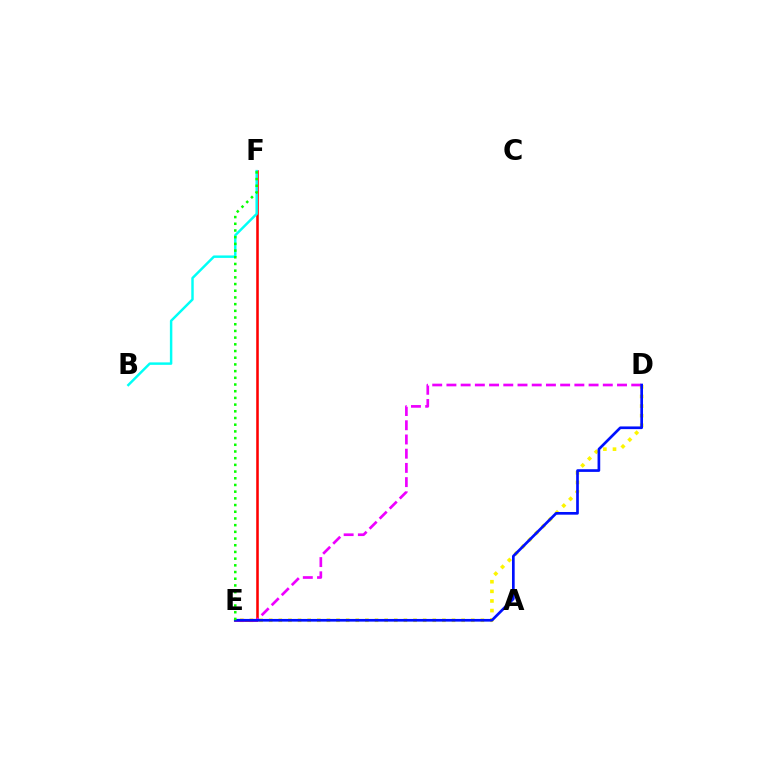{('D', 'E'): [{'color': '#fcf500', 'line_style': 'dotted', 'thickness': 2.61}, {'color': '#ee00ff', 'line_style': 'dashed', 'thickness': 1.93}, {'color': '#0010ff', 'line_style': 'solid', 'thickness': 1.93}], ('E', 'F'): [{'color': '#ff0000', 'line_style': 'solid', 'thickness': 1.85}, {'color': '#08ff00', 'line_style': 'dotted', 'thickness': 1.82}], ('B', 'F'): [{'color': '#00fff6', 'line_style': 'solid', 'thickness': 1.77}]}